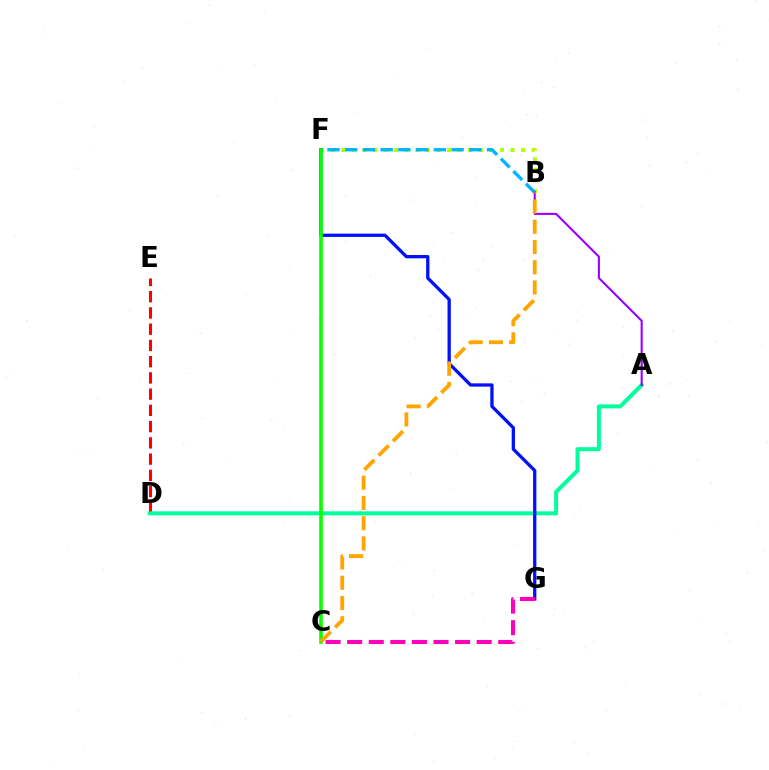{('B', 'F'): [{'color': '#b3ff00', 'line_style': 'dotted', 'thickness': 2.87}, {'color': '#00b5ff', 'line_style': 'dashed', 'thickness': 2.41}], ('D', 'E'): [{'color': '#ff0000', 'line_style': 'dashed', 'thickness': 2.21}], ('A', 'D'): [{'color': '#00ff9d', 'line_style': 'solid', 'thickness': 2.88}], ('F', 'G'): [{'color': '#0010ff', 'line_style': 'solid', 'thickness': 2.37}], ('C', 'F'): [{'color': '#08ff00', 'line_style': 'solid', 'thickness': 2.61}], ('A', 'B'): [{'color': '#9b00ff', 'line_style': 'solid', 'thickness': 1.51}], ('C', 'G'): [{'color': '#ff00bd', 'line_style': 'dashed', 'thickness': 2.93}], ('B', 'C'): [{'color': '#ffa500', 'line_style': 'dashed', 'thickness': 2.75}]}